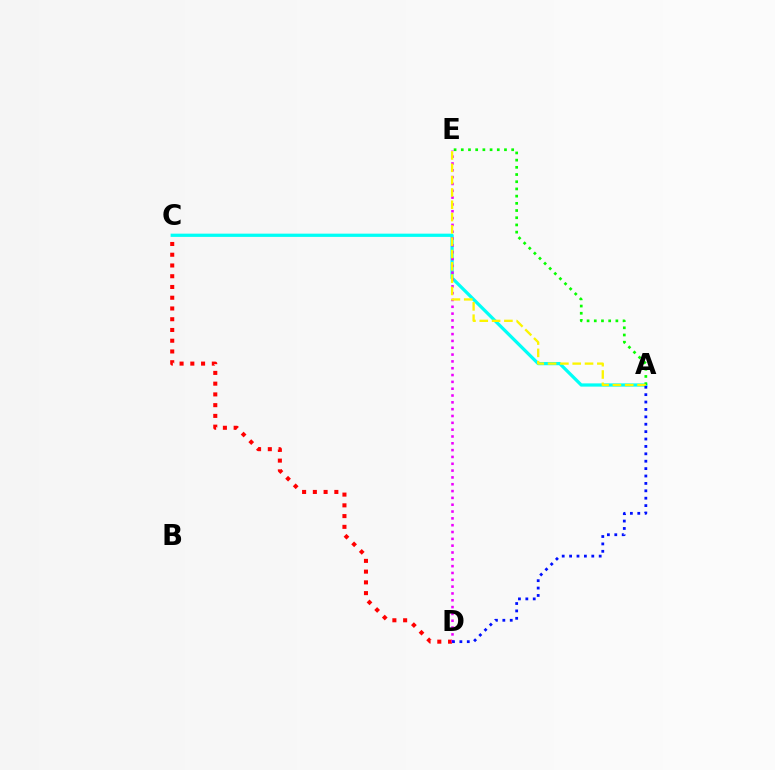{('A', 'C'): [{'color': '#00fff6', 'line_style': 'solid', 'thickness': 2.34}], ('A', 'E'): [{'color': '#08ff00', 'line_style': 'dotted', 'thickness': 1.96}, {'color': '#fcf500', 'line_style': 'dashed', 'thickness': 1.67}], ('C', 'D'): [{'color': '#ff0000', 'line_style': 'dotted', 'thickness': 2.92}], ('D', 'E'): [{'color': '#ee00ff', 'line_style': 'dotted', 'thickness': 1.85}], ('A', 'D'): [{'color': '#0010ff', 'line_style': 'dotted', 'thickness': 2.01}]}